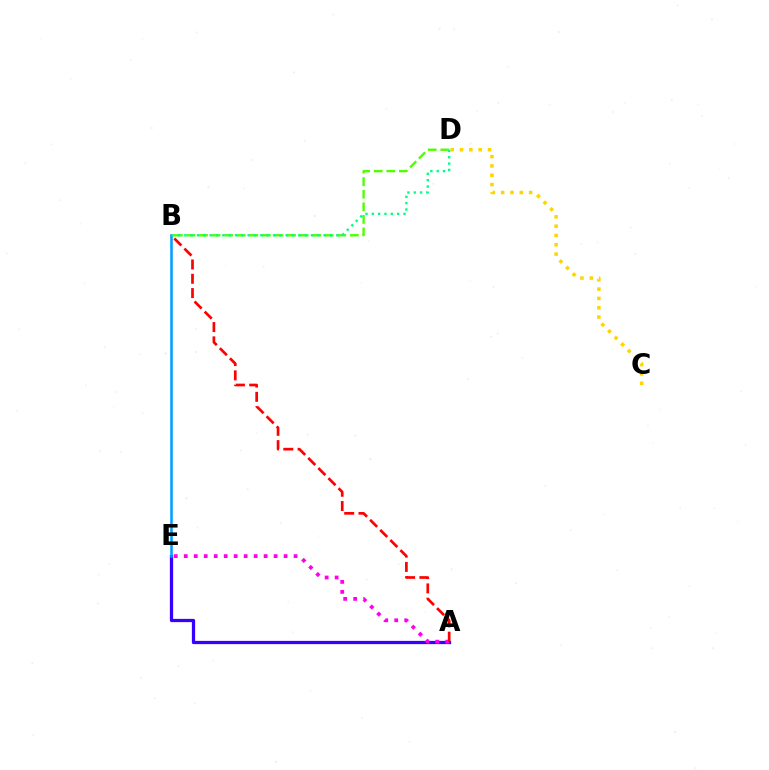{('A', 'E'): [{'color': '#3700ff', 'line_style': 'solid', 'thickness': 2.35}, {'color': '#ff00ed', 'line_style': 'dotted', 'thickness': 2.71}], ('C', 'D'): [{'color': '#ffd500', 'line_style': 'dotted', 'thickness': 2.53}], ('B', 'D'): [{'color': '#4fff00', 'line_style': 'dashed', 'thickness': 1.71}, {'color': '#00ff86', 'line_style': 'dotted', 'thickness': 1.72}], ('B', 'E'): [{'color': '#009eff', 'line_style': 'solid', 'thickness': 1.84}], ('A', 'B'): [{'color': '#ff0000', 'line_style': 'dashed', 'thickness': 1.94}]}